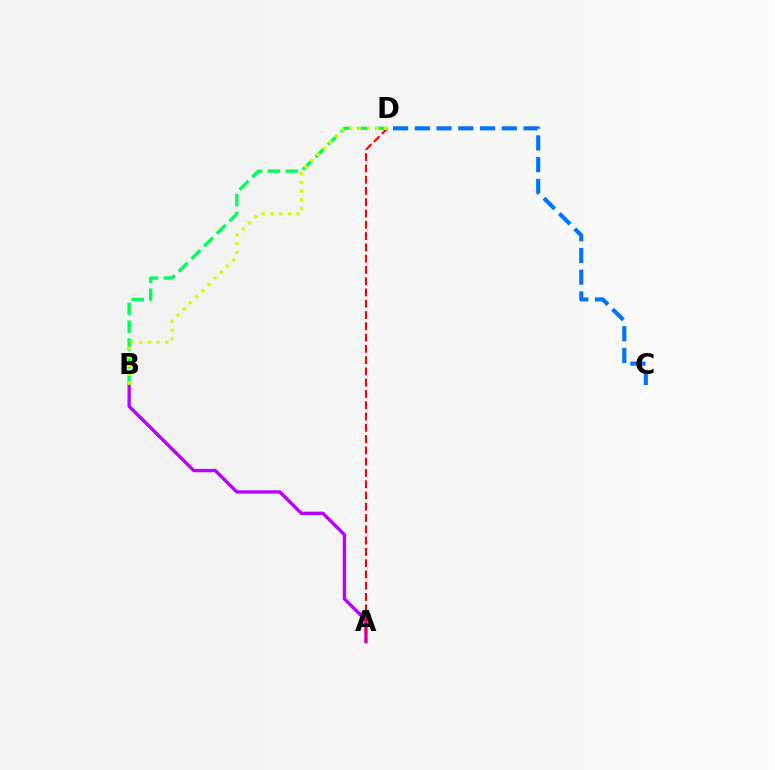{('A', 'B'): [{'color': '#b900ff', 'line_style': 'solid', 'thickness': 2.42}], ('C', 'D'): [{'color': '#0074ff', 'line_style': 'dashed', 'thickness': 2.95}], ('B', 'D'): [{'color': '#00ff5c', 'line_style': 'dashed', 'thickness': 2.43}, {'color': '#d1ff00', 'line_style': 'dotted', 'thickness': 2.37}], ('A', 'D'): [{'color': '#ff0000', 'line_style': 'dashed', 'thickness': 1.53}]}